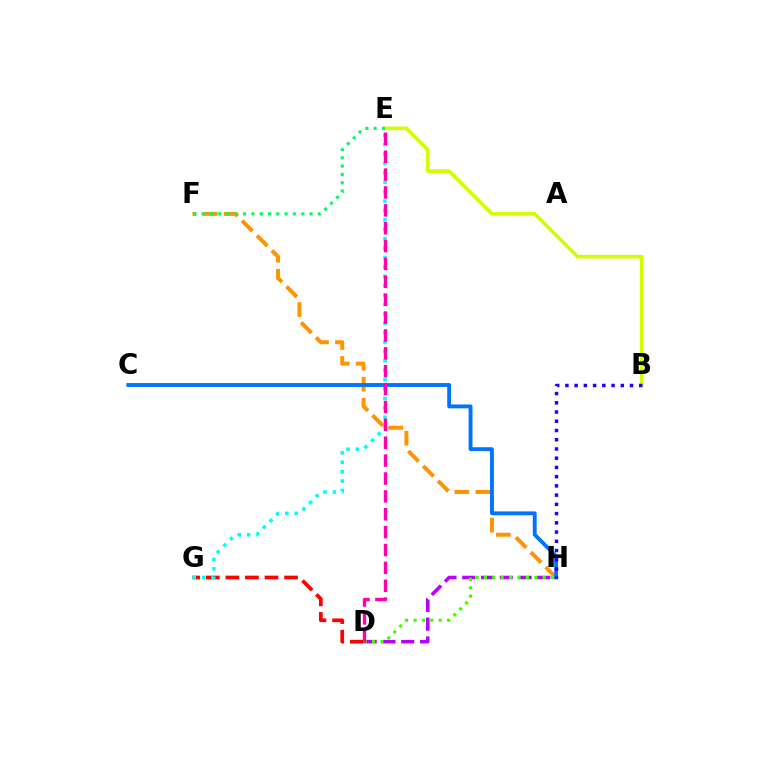{('D', 'G'): [{'color': '#ff0000', 'line_style': 'dashed', 'thickness': 2.66}], ('B', 'E'): [{'color': '#d1ff00', 'line_style': 'solid', 'thickness': 2.63}], ('F', 'H'): [{'color': '#ff9400', 'line_style': 'dashed', 'thickness': 2.86}], ('E', 'F'): [{'color': '#00ff5c', 'line_style': 'dotted', 'thickness': 2.26}], ('D', 'H'): [{'color': '#b900ff', 'line_style': 'dashed', 'thickness': 2.55}, {'color': '#3dff00', 'line_style': 'dotted', 'thickness': 2.28}], ('E', 'G'): [{'color': '#00fff6', 'line_style': 'dotted', 'thickness': 2.55}], ('C', 'H'): [{'color': '#0074ff', 'line_style': 'solid', 'thickness': 2.78}], ('B', 'H'): [{'color': '#2500ff', 'line_style': 'dotted', 'thickness': 2.51}], ('D', 'E'): [{'color': '#ff00ac', 'line_style': 'dashed', 'thickness': 2.43}]}